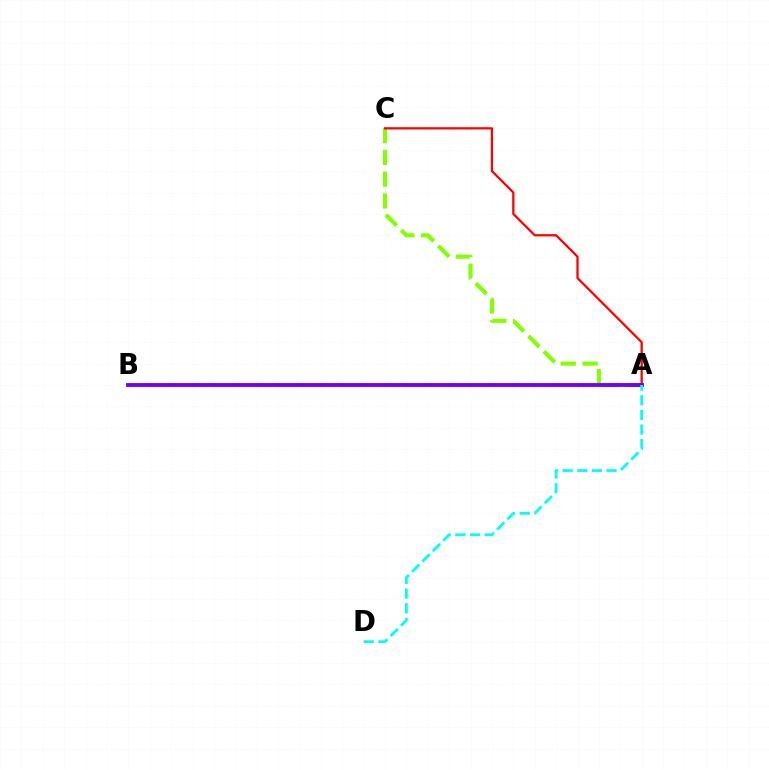{('A', 'C'): [{'color': '#84ff00', 'line_style': 'dashed', 'thickness': 2.96}, {'color': '#ff0000', 'line_style': 'solid', 'thickness': 1.63}], ('A', 'B'): [{'color': '#7200ff', 'line_style': 'solid', 'thickness': 2.78}], ('A', 'D'): [{'color': '#00fff6', 'line_style': 'dashed', 'thickness': 1.99}]}